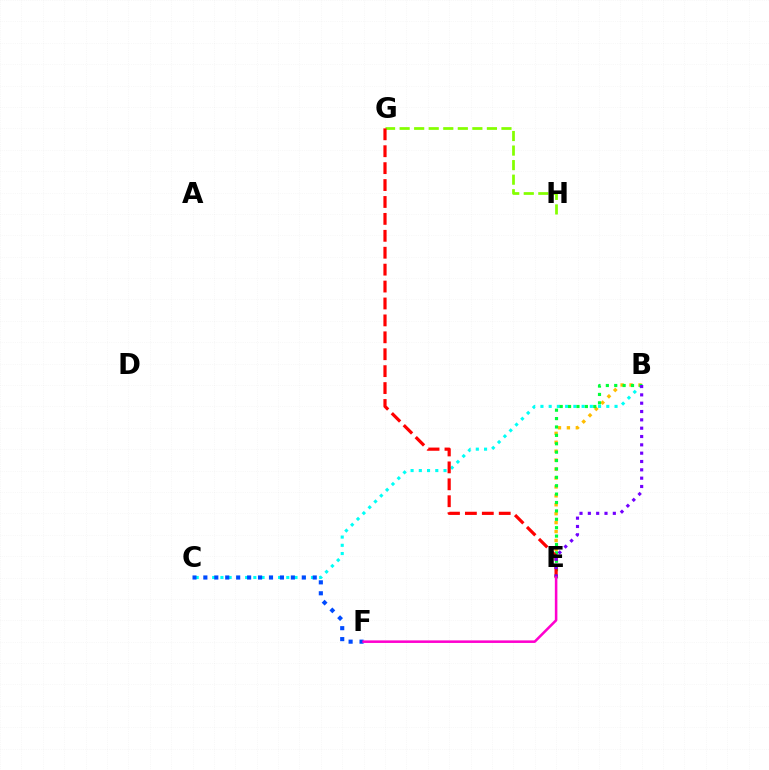{('B', 'C'): [{'color': '#00fff6', 'line_style': 'dotted', 'thickness': 2.24}], ('G', 'H'): [{'color': '#84ff00', 'line_style': 'dashed', 'thickness': 1.98}], ('B', 'E'): [{'color': '#ffbd00', 'line_style': 'dotted', 'thickness': 2.43}, {'color': '#00ff39', 'line_style': 'dotted', 'thickness': 2.28}, {'color': '#7200ff', 'line_style': 'dotted', 'thickness': 2.26}], ('E', 'G'): [{'color': '#ff0000', 'line_style': 'dashed', 'thickness': 2.3}], ('C', 'F'): [{'color': '#004bff', 'line_style': 'dotted', 'thickness': 2.97}], ('E', 'F'): [{'color': '#ff00cf', 'line_style': 'solid', 'thickness': 1.83}]}